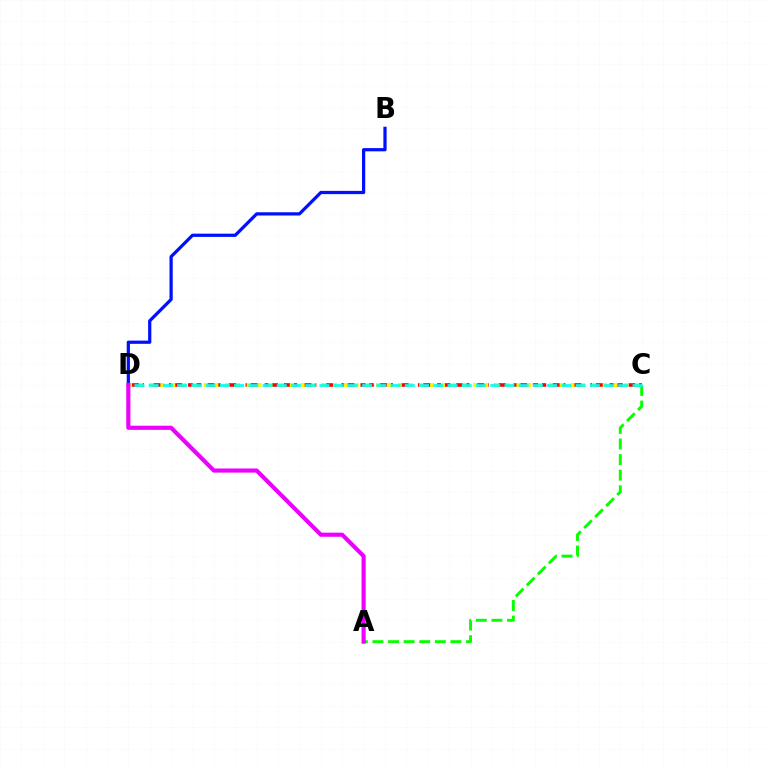{('C', 'D'): [{'color': '#ff0000', 'line_style': 'dashed', 'thickness': 2.6}, {'color': '#fcf500', 'line_style': 'dotted', 'thickness': 2.93}, {'color': '#00fff6', 'line_style': 'dashed', 'thickness': 1.93}], ('A', 'C'): [{'color': '#08ff00', 'line_style': 'dashed', 'thickness': 2.12}], ('B', 'D'): [{'color': '#0010ff', 'line_style': 'solid', 'thickness': 2.32}], ('A', 'D'): [{'color': '#ee00ff', 'line_style': 'solid', 'thickness': 2.97}]}